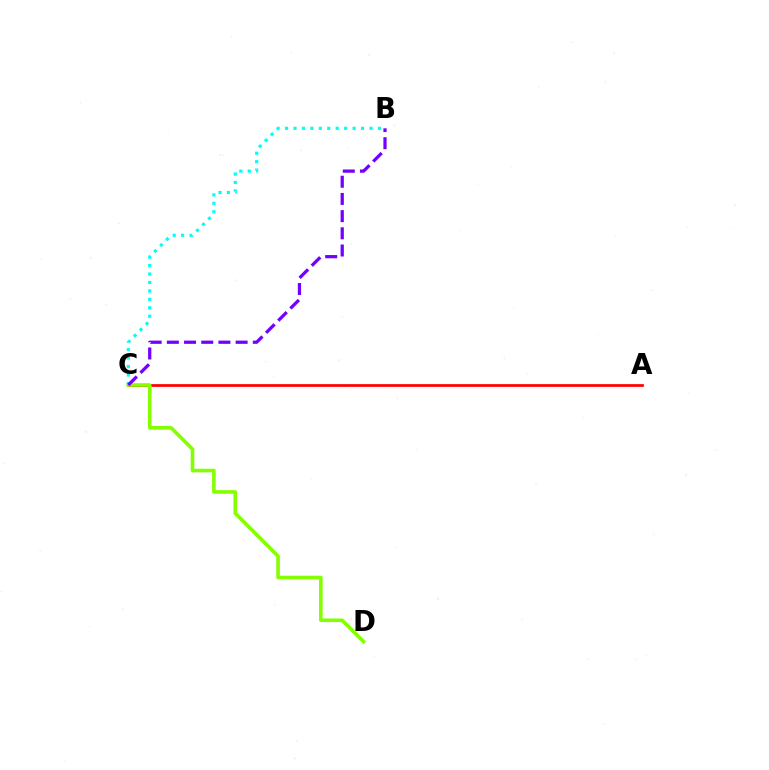{('B', 'C'): [{'color': '#00fff6', 'line_style': 'dotted', 'thickness': 2.29}, {'color': '#7200ff', 'line_style': 'dashed', 'thickness': 2.34}], ('A', 'C'): [{'color': '#ff0000', 'line_style': 'solid', 'thickness': 1.96}], ('C', 'D'): [{'color': '#84ff00', 'line_style': 'solid', 'thickness': 2.59}]}